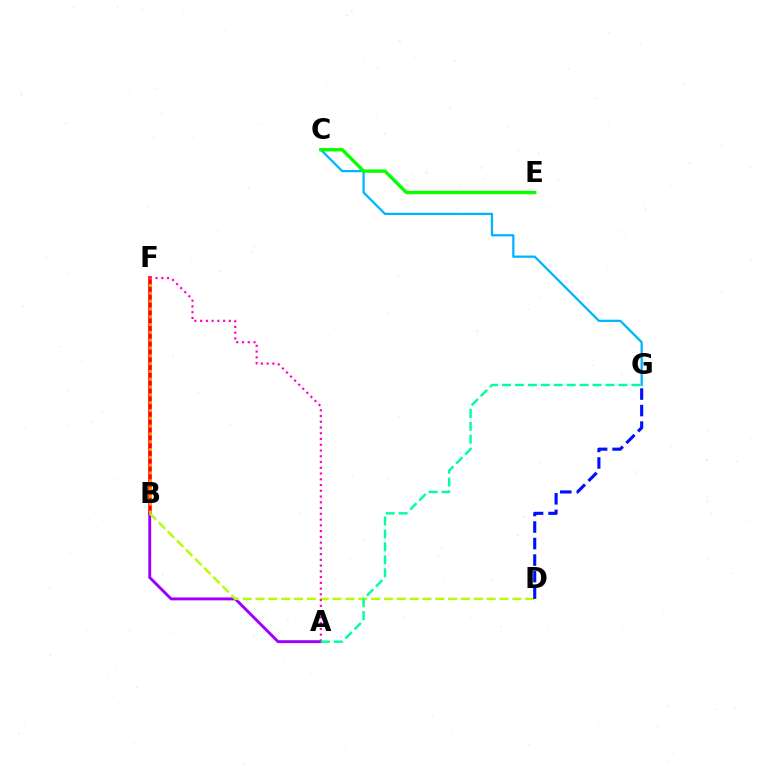{('B', 'F'): [{'color': '#ff0000', 'line_style': 'solid', 'thickness': 2.63}, {'color': '#ffa500', 'line_style': 'dotted', 'thickness': 2.12}], ('A', 'B'): [{'color': '#9b00ff', 'line_style': 'solid', 'thickness': 2.09}], ('B', 'D'): [{'color': '#b3ff00', 'line_style': 'dashed', 'thickness': 1.74}], ('A', 'F'): [{'color': '#ff00bd', 'line_style': 'dotted', 'thickness': 1.56}], ('D', 'G'): [{'color': '#0010ff', 'line_style': 'dashed', 'thickness': 2.25}], ('C', 'G'): [{'color': '#00b5ff', 'line_style': 'solid', 'thickness': 1.63}], ('A', 'G'): [{'color': '#00ff9d', 'line_style': 'dashed', 'thickness': 1.76}], ('C', 'E'): [{'color': '#08ff00', 'line_style': 'solid', 'thickness': 2.44}]}